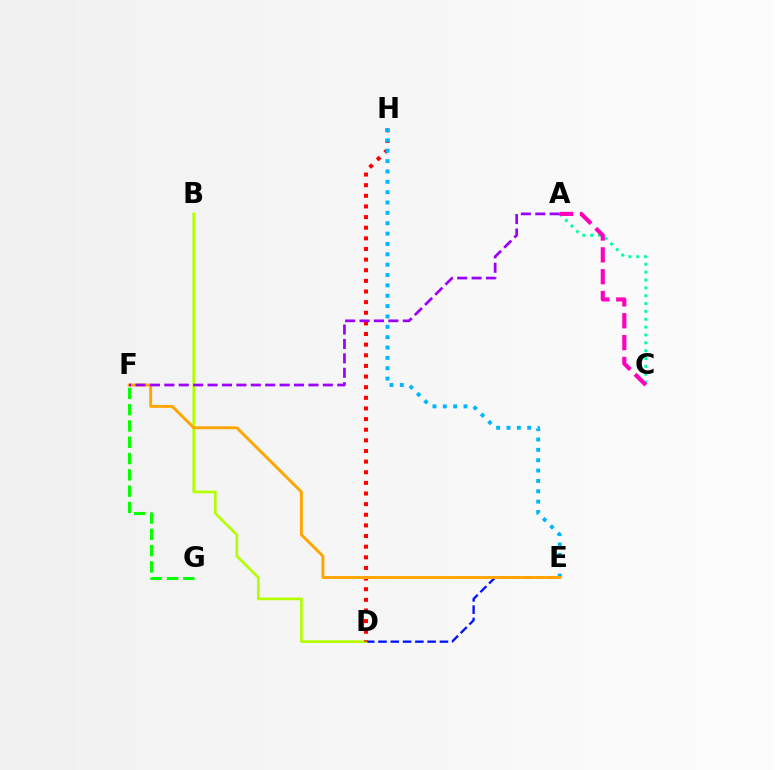{('A', 'C'): [{'color': '#00ff9d', 'line_style': 'dotted', 'thickness': 2.13}, {'color': '#ff00bd', 'line_style': 'dashed', 'thickness': 2.97}], ('F', 'G'): [{'color': '#08ff00', 'line_style': 'dashed', 'thickness': 2.21}], ('D', 'E'): [{'color': '#0010ff', 'line_style': 'dashed', 'thickness': 1.67}], ('B', 'D'): [{'color': '#b3ff00', 'line_style': 'solid', 'thickness': 1.93}], ('D', 'H'): [{'color': '#ff0000', 'line_style': 'dotted', 'thickness': 2.89}], ('E', 'H'): [{'color': '#00b5ff', 'line_style': 'dotted', 'thickness': 2.81}], ('E', 'F'): [{'color': '#ffa500', 'line_style': 'solid', 'thickness': 2.09}], ('A', 'F'): [{'color': '#9b00ff', 'line_style': 'dashed', 'thickness': 1.96}]}